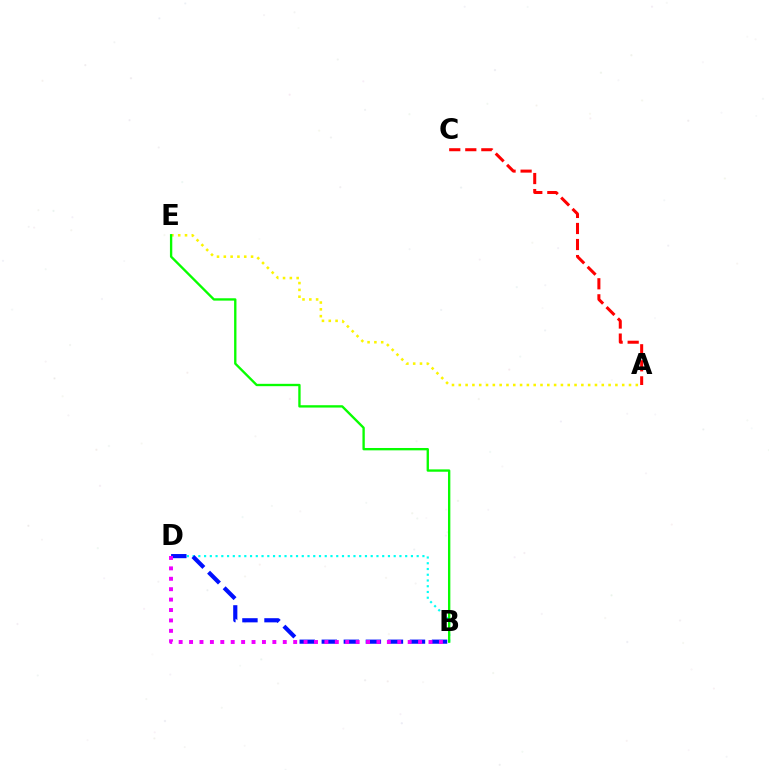{('B', 'D'): [{'color': '#00fff6', 'line_style': 'dotted', 'thickness': 1.56}, {'color': '#0010ff', 'line_style': 'dashed', 'thickness': 3.0}, {'color': '#ee00ff', 'line_style': 'dotted', 'thickness': 2.83}], ('A', 'C'): [{'color': '#ff0000', 'line_style': 'dashed', 'thickness': 2.18}], ('A', 'E'): [{'color': '#fcf500', 'line_style': 'dotted', 'thickness': 1.85}], ('B', 'E'): [{'color': '#08ff00', 'line_style': 'solid', 'thickness': 1.69}]}